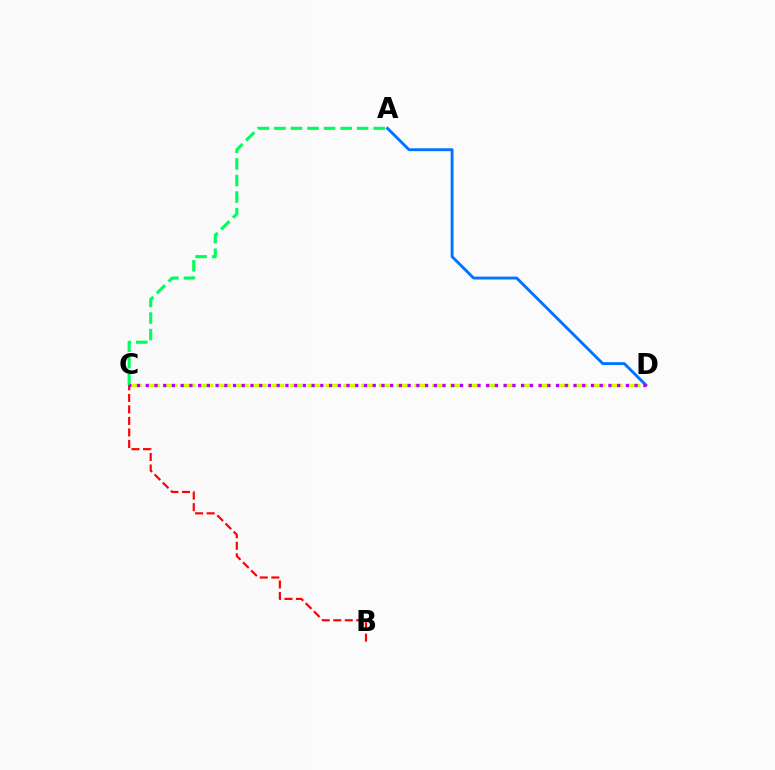{('C', 'D'): [{'color': '#d1ff00', 'line_style': 'dashed', 'thickness': 2.42}, {'color': '#b900ff', 'line_style': 'dotted', 'thickness': 2.37}], ('A', 'D'): [{'color': '#0074ff', 'line_style': 'solid', 'thickness': 2.07}], ('A', 'C'): [{'color': '#00ff5c', 'line_style': 'dashed', 'thickness': 2.25}], ('B', 'C'): [{'color': '#ff0000', 'line_style': 'dashed', 'thickness': 1.57}]}